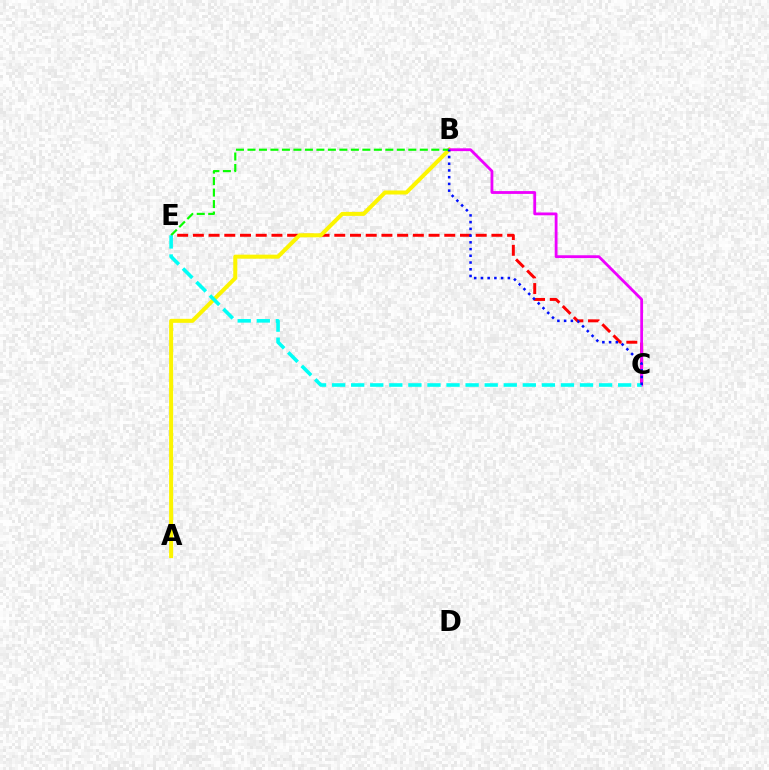{('C', 'E'): [{'color': '#ff0000', 'line_style': 'dashed', 'thickness': 2.13}, {'color': '#00fff6', 'line_style': 'dashed', 'thickness': 2.59}], ('A', 'B'): [{'color': '#fcf500', 'line_style': 'solid', 'thickness': 2.89}], ('B', 'C'): [{'color': '#ee00ff', 'line_style': 'solid', 'thickness': 2.02}, {'color': '#0010ff', 'line_style': 'dotted', 'thickness': 1.83}], ('B', 'E'): [{'color': '#08ff00', 'line_style': 'dashed', 'thickness': 1.56}]}